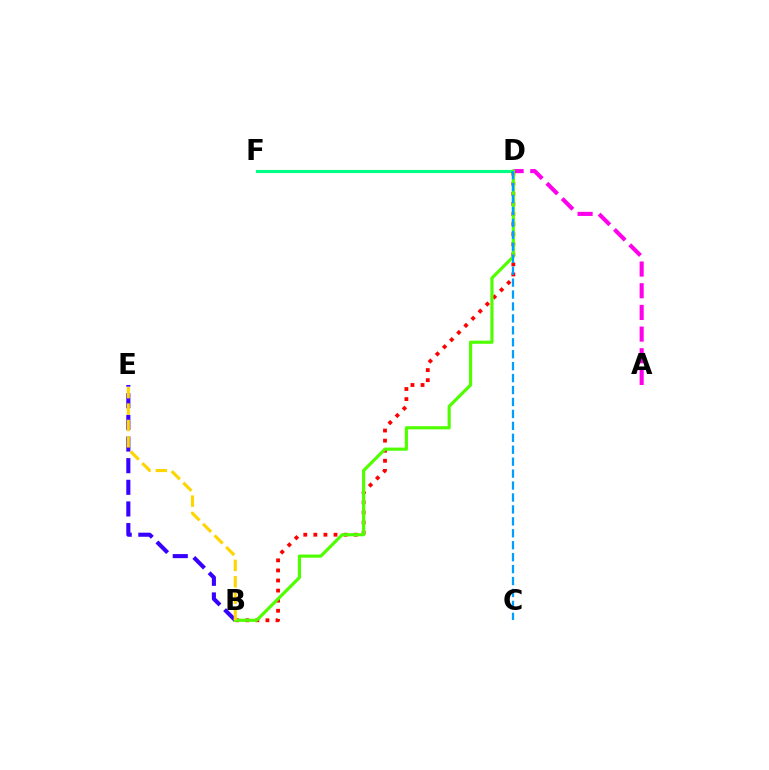{('A', 'D'): [{'color': '#ff00ed', 'line_style': 'dashed', 'thickness': 2.94}], ('D', 'F'): [{'color': '#00ff86', 'line_style': 'solid', 'thickness': 2.26}], ('B', 'E'): [{'color': '#3700ff', 'line_style': 'dashed', 'thickness': 2.94}, {'color': '#ffd500', 'line_style': 'dashed', 'thickness': 2.23}], ('B', 'D'): [{'color': '#ff0000', 'line_style': 'dotted', 'thickness': 2.74}, {'color': '#4fff00', 'line_style': 'solid', 'thickness': 2.27}], ('C', 'D'): [{'color': '#009eff', 'line_style': 'dashed', 'thickness': 1.62}]}